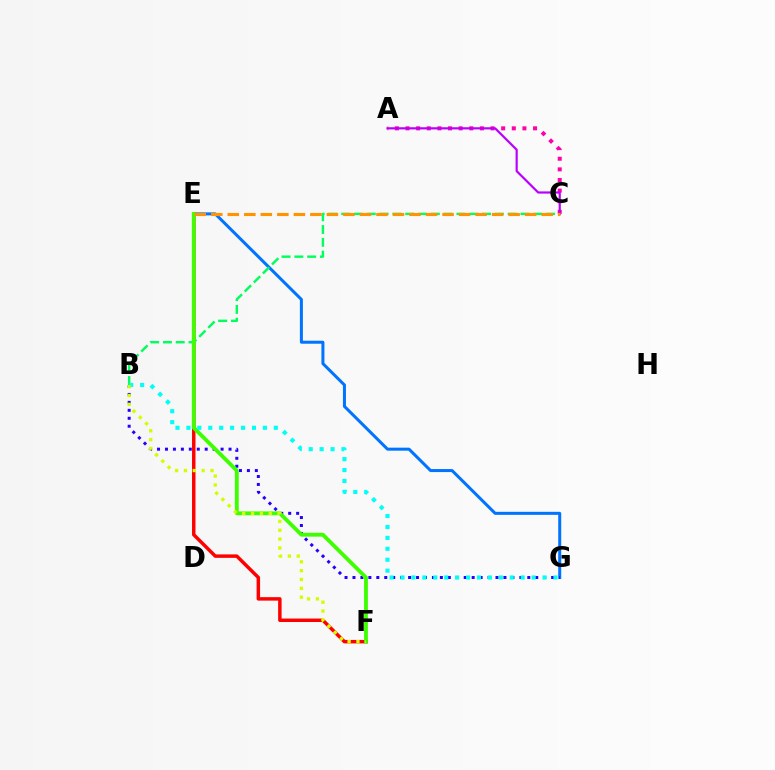{('E', 'G'): [{'color': '#0074ff', 'line_style': 'solid', 'thickness': 2.17}], ('A', 'C'): [{'color': '#ff00ac', 'line_style': 'dotted', 'thickness': 2.89}, {'color': '#b900ff', 'line_style': 'solid', 'thickness': 1.57}], ('E', 'F'): [{'color': '#ff0000', 'line_style': 'solid', 'thickness': 2.49}, {'color': '#3dff00', 'line_style': 'solid', 'thickness': 2.75}], ('B', 'G'): [{'color': '#2500ff', 'line_style': 'dotted', 'thickness': 2.16}, {'color': '#00fff6', 'line_style': 'dotted', 'thickness': 2.97}], ('B', 'C'): [{'color': '#00ff5c', 'line_style': 'dashed', 'thickness': 1.74}], ('C', 'E'): [{'color': '#ff9400', 'line_style': 'dashed', 'thickness': 2.24}], ('B', 'F'): [{'color': '#d1ff00', 'line_style': 'dotted', 'thickness': 2.4}]}